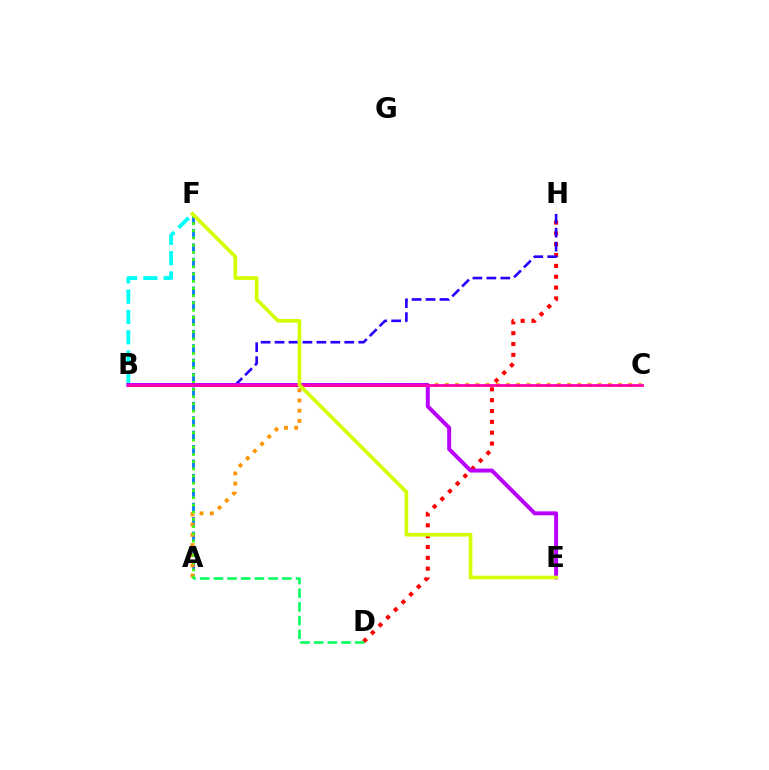{('A', 'F'): [{'color': '#0074ff', 'line_style': 'dashed', 'thickness': 1.96}, {'color': '#3dff00', 'line_style': 'dotted', 'thickness': 1.96}], ('D', 'H'): [{'color': '#ff0000', 'line_style': 'dotted', 'thickness': 2.94}], ('B', 'H'): [{'color': '#2500ff', 'line_style': 'dashed', 'thickness': 1.89}], ('B', 'F'): [{'color': '#00fff6', 'line_style': 'dashed', 'thickness': 2.76}], ('A', 'C'): [{'color': '#ff9400', 'line_style': 'dotted', 'thickness': 2.77}], ('B', 'E'): [{'color': '#b900ff', 'line_style': 'solid', 'thickness': 2.84}], ('B', 'C'): [{'color': '#ff00ac', 'line_style': 'solid', 'thickness': 1.98}], ('A', 'D'): [{'color': '#00ff5c', 'line_style': 'dashed', 'thickness': 1.86}], ('E', 'F'): [{'color': '#d1ff00', 'line_style': 'solid', 'thickness': 2.63}]}